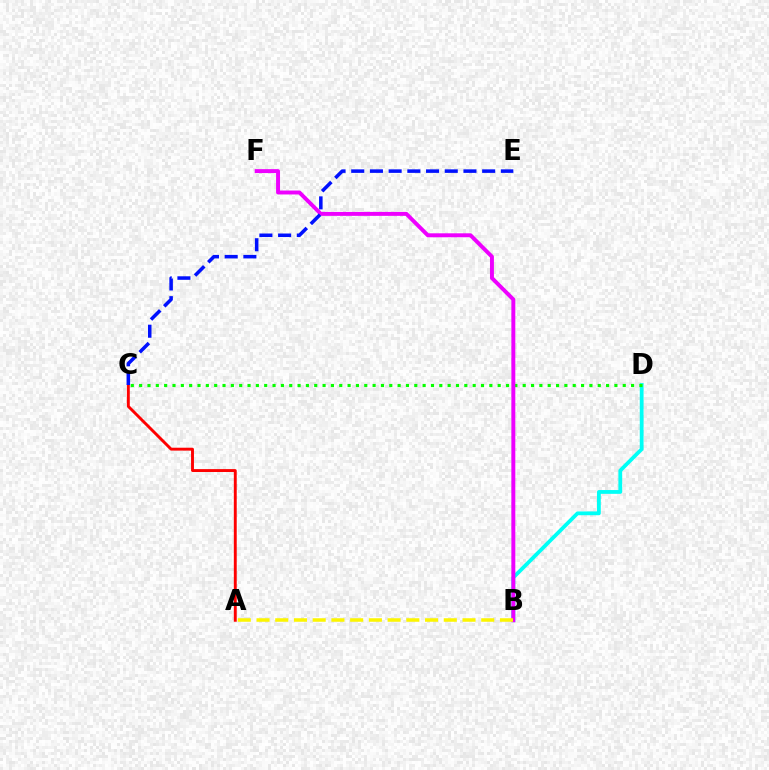{('B', 'D'): [{'color': '#00fff6', 'line_style': 'solid', 'thickness': 2.73}], ('C', 'D'): [{'color': '#08ff00', 'line_style': 'dotted', 'thickness': 2.27}], ('B', 'F'): [{'color': '#ee00ff', 'line_style': 'solid', 'thickness': 2.83}], ('A', 'C'): [{'color': '#ff0000', 'line_style': 'solid', 'thickness': 2.09}], ('C', 'E'): [{'color': '#0010ff', 'line_style': 'dashed', 'thickness': 2.54}], ('A', 'B'): [{'color': '#fcf500', 'line_style': 'dashed', 'thickness': 2.54}]}